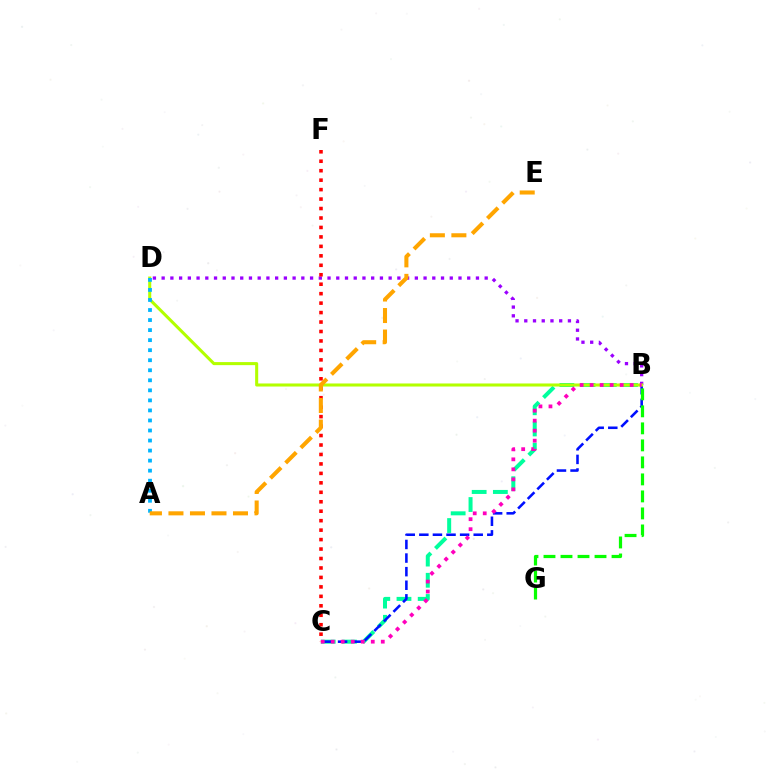{('B', 'C'): [{'color': '#00ff9d', 'line_style': 'dashed', 'thickness': 2.88}, {'color': '#0010ff', 'line_style': 'dashed', 'thickness': 1.85}, {'color': '#ff00bd', 'line_style': 'dotted', 'thickness': 2.72}], ('B', 'D'): [{'color': '#9b00ff', 'line_style': 'dotted', 'thickness': 2.37}, {'color': '#b3ff00', 'line_style': 'solid', 'thickness': 2.2}], ('B', 'G'): [{'color': '#08ff00', 'line_style': 'dashed', 'thickness': 2.31}], ('A', 'D'): [{'color': '#00b5ff', 'line_style': 'dotted', 'thickness': 2.73}], ('C', 'F'): [{'color': '#ff0000', 'line_style': 'dotted', 'thickness': 2.57}], ('A', 'E'): [{'color': '#ffa500', 'line_style': 'dashed', 'thickness': 2.92}]}